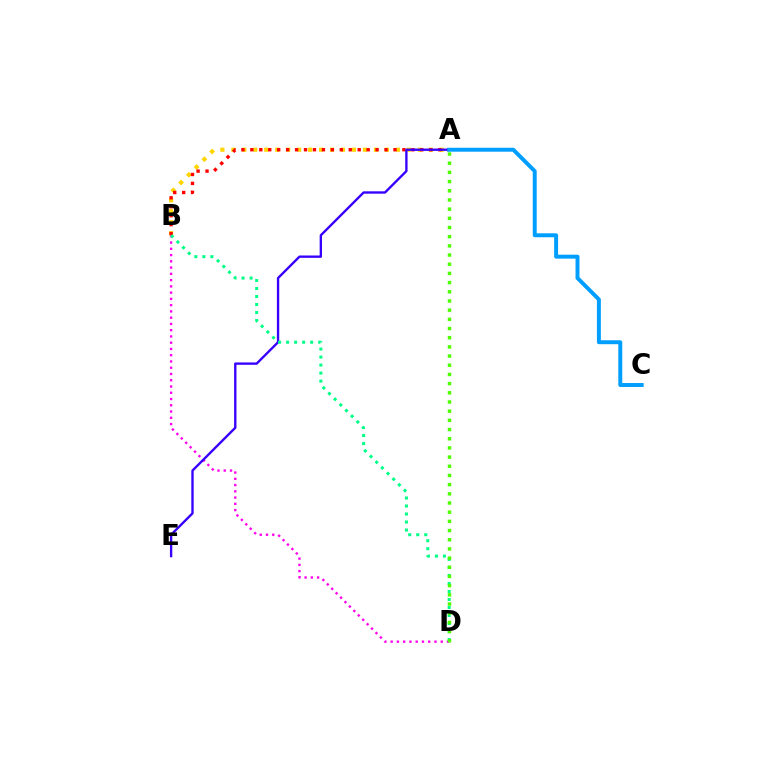{('A', 'B'): [{'color': '#ffd500', 'line_style': 'dotted', 'thickness': 2.98}, {'color': '#ff0000', 'line_style': 'dotted', 'thickness': 2.43}], ('B', 'D'): [{'color': '#ff00ed', 'line_style': 'dotted', 'thickness': 1.7}, {'color': '#00ff86', 'line_style': 'dotted', 'thickness': 2.18}], ('A', 'E'): [{'color': '#3700ff', 'line_style': 'solid', 'thickness': 1.7}], ('A', 'D'): [{'color': '#4fff00', 'line_style': 'dotted', 'thickness': 2.5}], ('A', 'C'): [{'color': '#009eff', 'line_style': 'solid', 'thickness': 2.84}]}